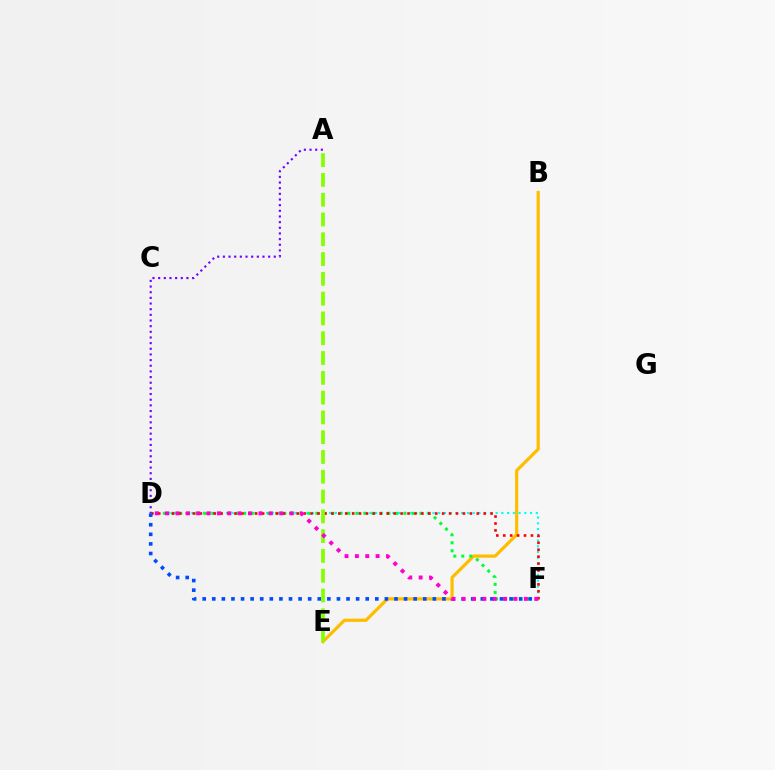{('B', 'E'): [{'color': '#ffbd00', 'line_style': 'solid', 'thickness': 2.32}], ('D', 'F'): [{'color': '#00fff6', 'line_style': 'dotted', 'thickness': 1.56}, {'color': '#00ff39', 'line_style': 'dotted', 'thickness': 2.18}, {'color': '#ff0000', 'line_style': 'dotted', 'thickness': 1.88}, {'color': '#004bff', 'line_style': 'dotted', 'thickness': 2.61}, {'color': '#ff00cf', 'line_style': 'dotted', 'thickness': 2.82}], ('A', 'D'): [{'color': '#7200ff', 'line_style': 'dotted', 'thickness': 1.54}], ('A', 'E'): [{'color': '#84ff00', 'line_style': 'dashed', 'thickness': 2.69}]}